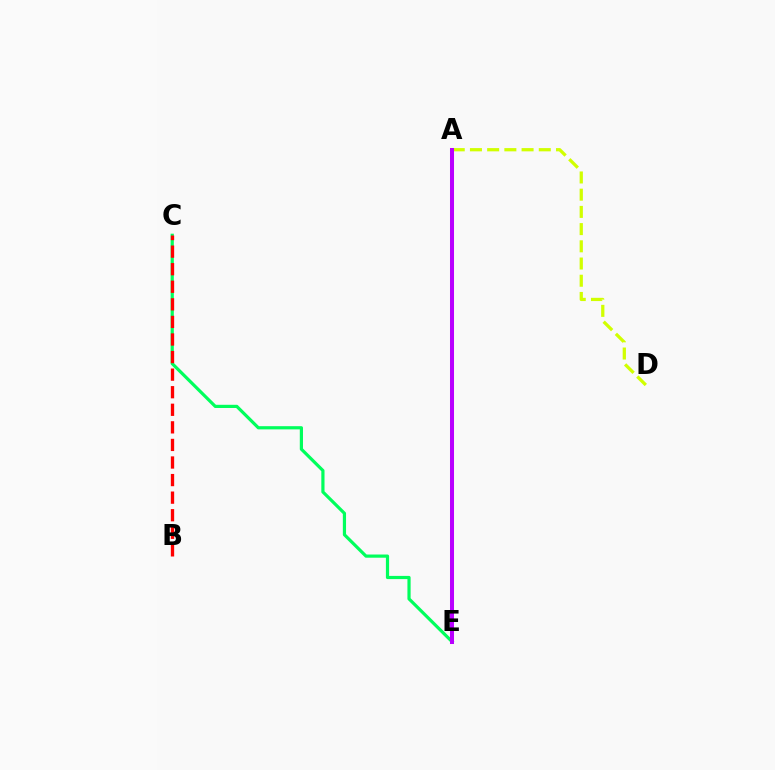{('A', 'E'): [{'color': '#0074ff', 'line_style': 'solid', 'thickness': 2.77}, {'color': '#b900ff', 'line_style': 'solid', 'thickness': 2.9}], ('C', 'E'): [{'color': '#00ff5c', 'line_style': 'solid', 'thickness': 2.3}], ('B', 'C'): [{'color': '#ff0000', 'line_style': 'dashed', 'thickness': 2.39}], ('A', 'D'): [{'color': '#d1ff00', 'line_style': 'dashed', 'thickness': 2.34}]}